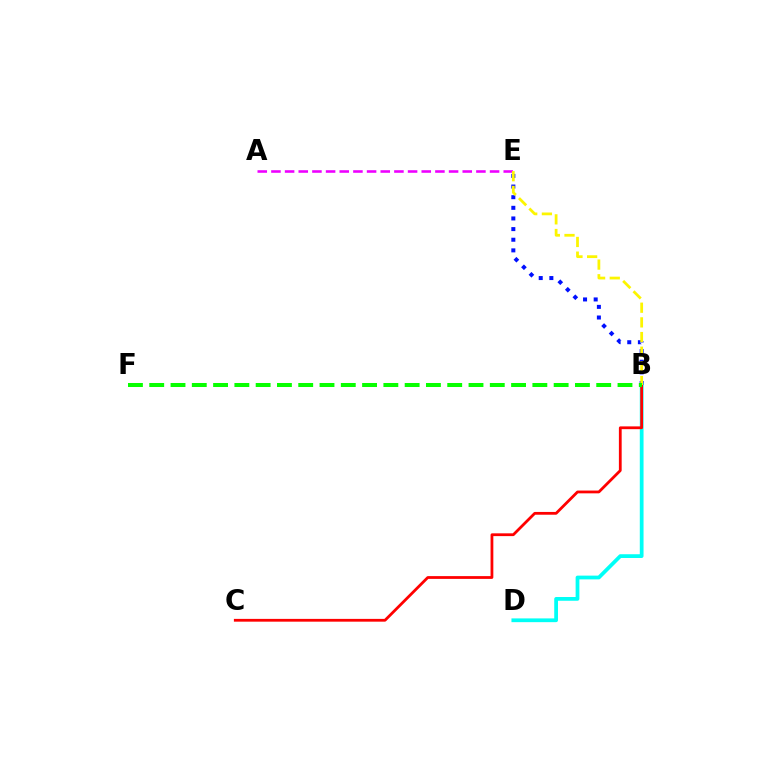{('B', 'E'): [{'color': '#0010ff', 'line_style': 'dotted', 'thickness': 2.89}, {'color': '#fcf500', 'line_style': 'dashed', 'thickness': 1.99}], ('B', 'D'): [{'color': '#00fff6', 'line_style': 'solid', 'thickness': 2.7}], ('B', 'C'): [{'color': '#ff0000', 'line_style': 'solid', 'thickness': 2.0}], ('A', 'E'): [{'color': '#ee00ff', 'line_style': 'dashed', 'thickness': 1.86}], ('B', 'F'): [{'color': '#08ff00', 'line_style': 'dashed', 'thickness': 2.89}]}